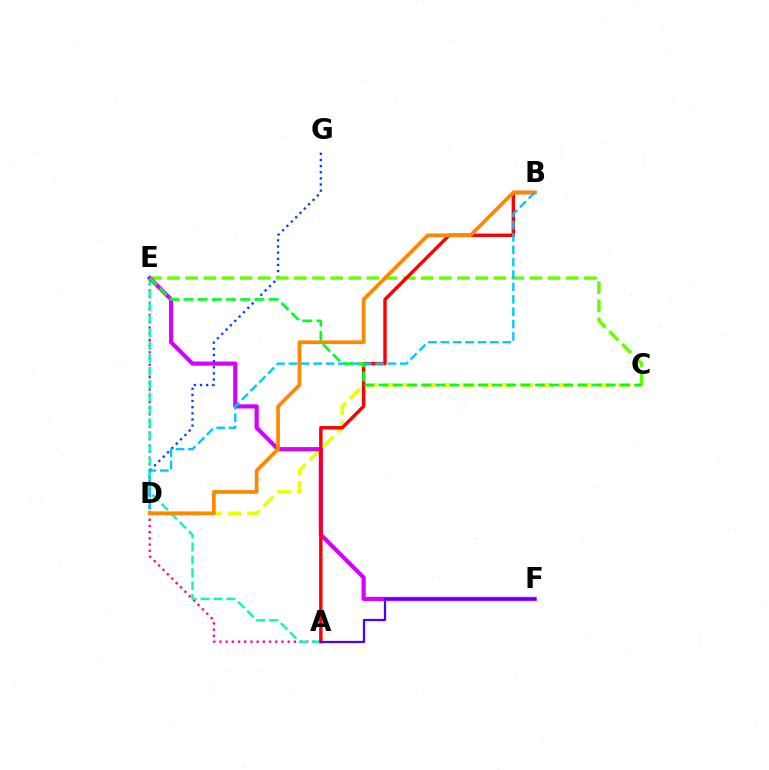{('D', 'G'): [{'color': '#003fff', 'line_style': 'dotted', 'thickness': 1.67}], ('A', 'E'): [{'color': '#ff00a0', 'line_style': 'dotted', 'thickness': 1.68}, {'color': '#00ffaf', 'line_style': 'dashed', 'thickness': 1.75}], ('C', 'D'): [{'color': '#eeff00', 'line_style': 'dashed', 'thickness': 2.65}], ('C', 'E'): [{'color': '#66ff00', 'line_style': 'dashed', 'thickness': 2.46}, {'color': '#00ff27', 'line_style': 'dashed', 'thickness': 1.93}], ('E', 'F'): [{'color': '#d600ff', 'line_style': 'solid', 'thickness': 2.99}], ('A', 'B'): [{'color': '#ff0000', 'line_style': 'solid', 'thickness': 2.47}], ('A', 'F'): [{'color': '#4f00ff', 'line_style': 'solid', 'thickness': 1.62}], ('B', 'D'): [{'color': '#ff8800', 'line_style': 'solid', 'thickness': 2.68}, {'color': '#00c7ff', 'line_style': 'dashed', 'thickness': 1.68}]}